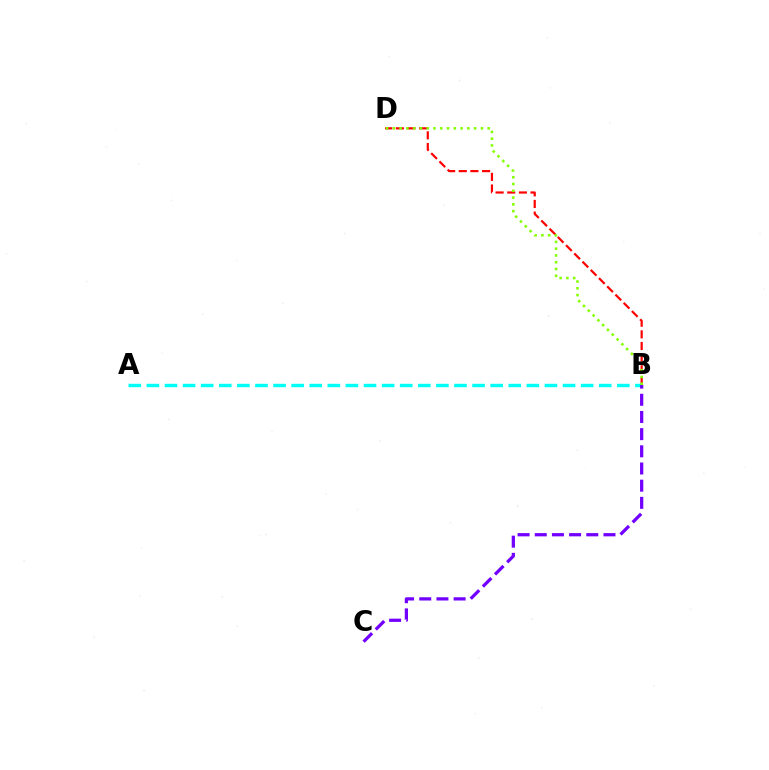{('B', 'D'): [{'color': '#ff0000', 'line_style': 'dashed', 'thickness': 1.58}, {'color': '#84ff00', 'line_style': 'dotted', 'thickness': 1.84}], ('A', 'B'): [{'color': '#00fff6', 'line_style': 'dashed', 'thickness': 2.46}], ('B', 'C'): [{'color': '#7200ff', 'line_style': 'dashed', 'thickness': 2.33}]}